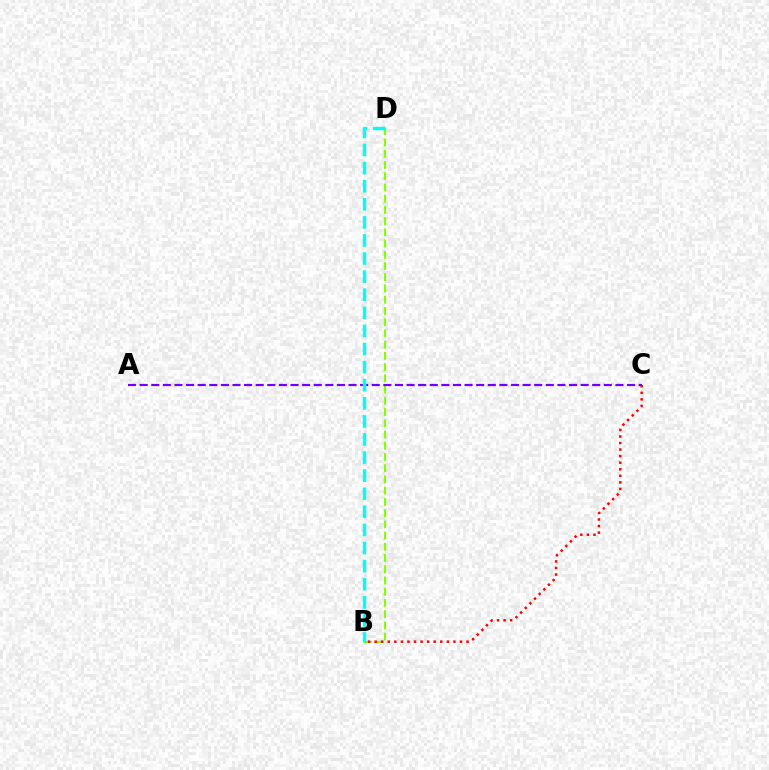{('B', 'D'): [{'color': '#84ff00', 'line_style': 'dashed', 'thickness': 1.53}, {'color': '#00fff6', 'line_style': 'dashed', 'thickness': 2.46}], ('B', 'C'): [{'color': '#ff0000', 'line_style': 'dotted', 'thickness': 1.78}], ('A', 'C'): [{'color': '#7200ff', 'line_style': 'dashed', 'thickness': 1.58}]}